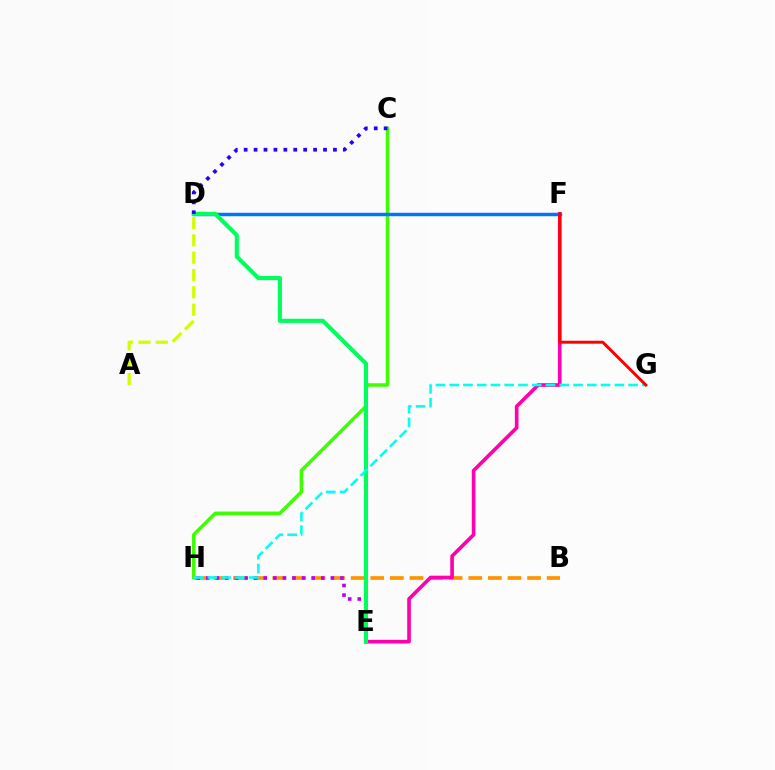{('C', 'H'): [{'color': '#3dff00', 'line_style': 'solid', 'thickness': 2.53}], ('B', 'H'): [{'color': '#ff9400', 'line_style': 'dashed', 'thickness': 2.66}], ('A', 'D'): [{'color': '#d1ff00', 'line_style': 'dashed', 'thickness': 2.35}], ('E', 'H'): [{'color': '#b900ff', 'line_style': 'dotted', 'thickness': 2.6}], ('E', 'F'): [{'color': '#ff00ac', 'line_style': 'solid', 'thickness': 2.62}], ('D', 'F'): [{'color': '#0074ff', 'line_style': 'solid', 'thickness': 2.48}], ('D', 'E'): [{'color': '#00ff5c', 'line_style': 'solid', 'thickness': 2.98}], ('G', 'H'): [{'color': '#00fff6', 'line_style': 'dashed', 'thickness': 1.87}], ('C', 'D'): [{'color': '#2500ff', 'line_style': 'dotted', 'thickness': 2.7}], ('F', 'G'): [{'color': '#ff0000', 'line_style': 'solid', 'thickness': 2.13}]}